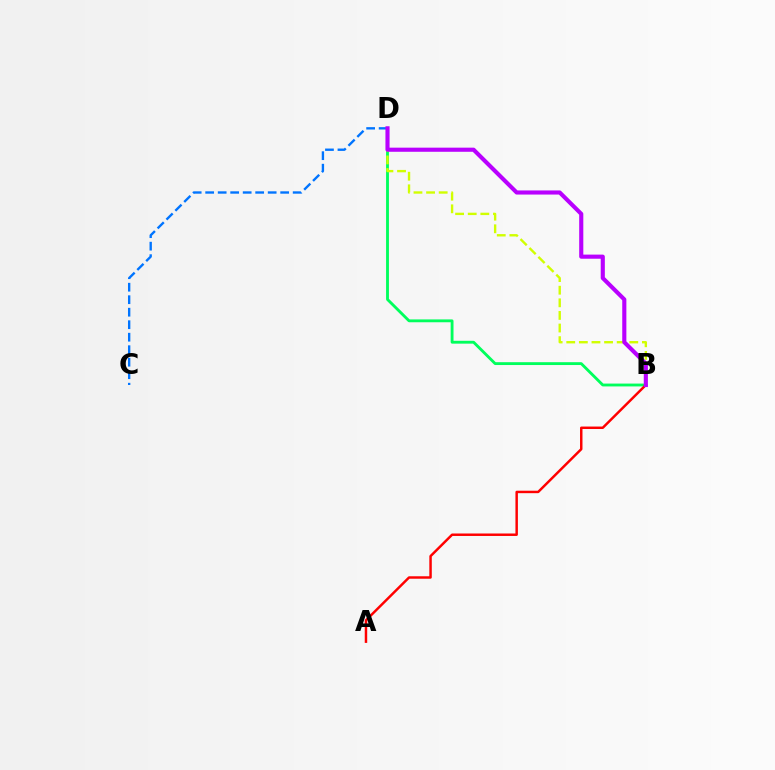{('B', 'D'): [{'color': '#00ff5c', 'line_style': 'solid', 'thickness': 2.05}, {'color': '#d1ff00', 'line_style': 'dashed', 'thickness': 1.71}, {'color': '#b900ff', 'line_style': 'solid', 'thickness': 2.97}], ('C', 'D'): [{'color': '#0074ff', 'line_style': 'dashed', 'thickness': 1.7}], ('A', 'B'): [{'color': '#ff0000', 'line_style': 'solid', 'thickness': 1.77}]}